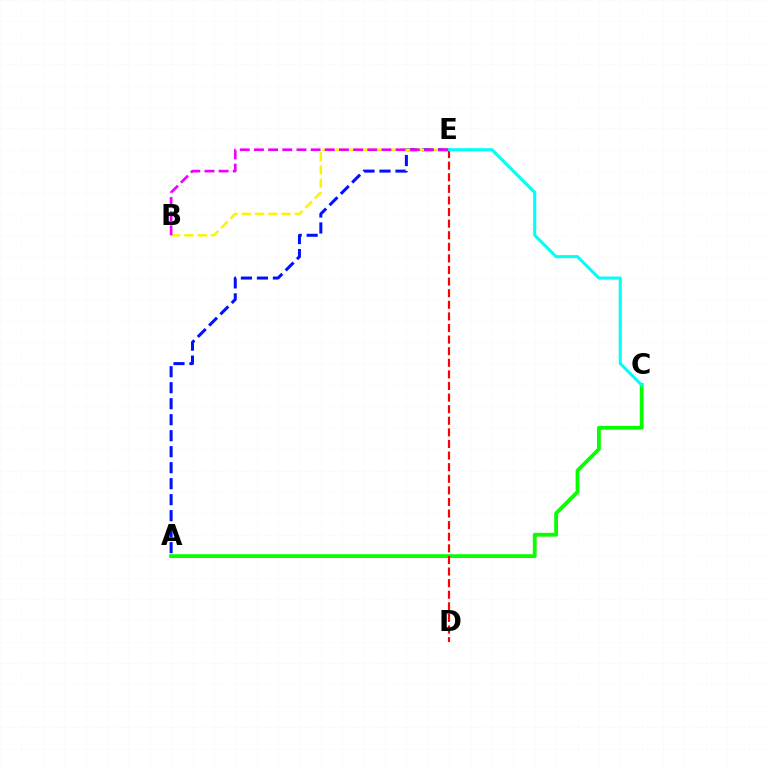{('A', 'C'): [{'color': '#08ff00', 'line_style': 'solid', 'thickness': 2.73}], ('A', 'E'): [{'color': '#0010ff', 'line_style': 'dashed', 'thickness': 2.17}], ('B', 'E'): [{'color': '#fcf500', 'line_style': 'dashed', 'thickness': 1.8}, {'color': '#ee00ff', 'line_style': 'dashed', 'thickness': 1.93}], ('D', 'E'): [{'color': '#ff0000', 'line_style': 'dashed', 'thickness': 1.58}], ('C', 'E'): [{'color': '#00fff6', 'line_style': 'solid', 'thickness': 2.23}]}